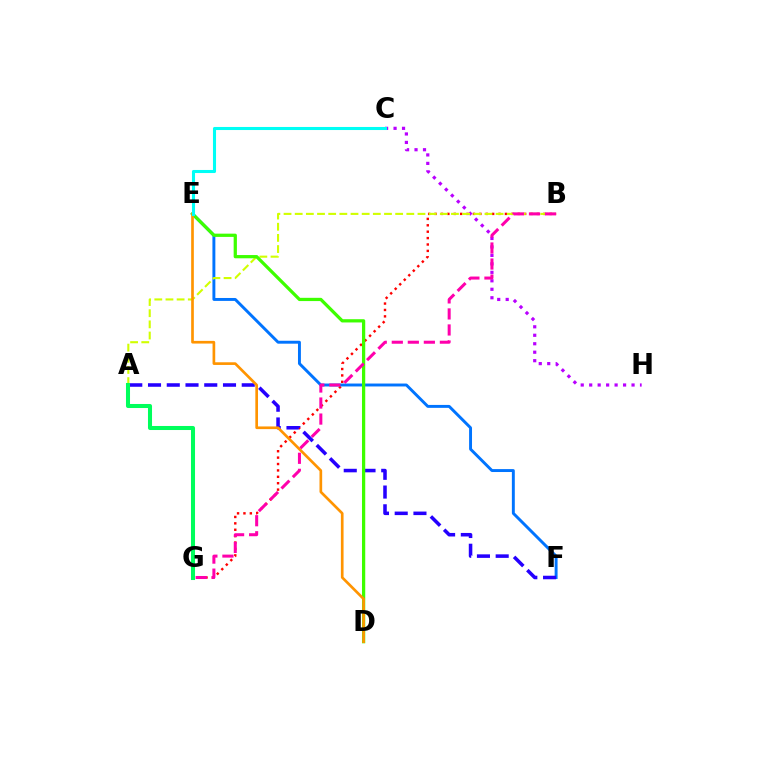{('B', 'G'): [{'color': '#ff0000', 'line_style': 'dotted', 'thickness': 1.74}, {'color': '#ff00ac', 'line_style': 'dashed', 'thickness': 2.18}], ('E', 'F'): [{'color': '#0074ff', 'line_style': 'solid', 'thickness': 2.11}], ('C', 'H'): [{'color': '#b900ff', 'line_style': 'dotted', 'thickness': 2.3}], ('A', 'F'): [{'color': '#2500ff', 'line_style': 'dashed', 'thickness': 2.55}], ('A', 'B'): [{'color': '#d1ff00', 'line_style': 'dashed', 'thickness': 1.52}], ('D', 'E'): [{'color': '#3dff00', 'line_style': 'solid', 'thickness': 2.34}, {'color': '#ff9400', 'line_style': 'solid', 'thickness': 1.92}], ('A', 'G'): [{'color': '#00ff5c', 'line_style': 'solid', 'thickness': 2.91}], ('C', 'E'): [{'color': '#00fff6', 'line_style': 'solid', 'thickness': 2.21}]}